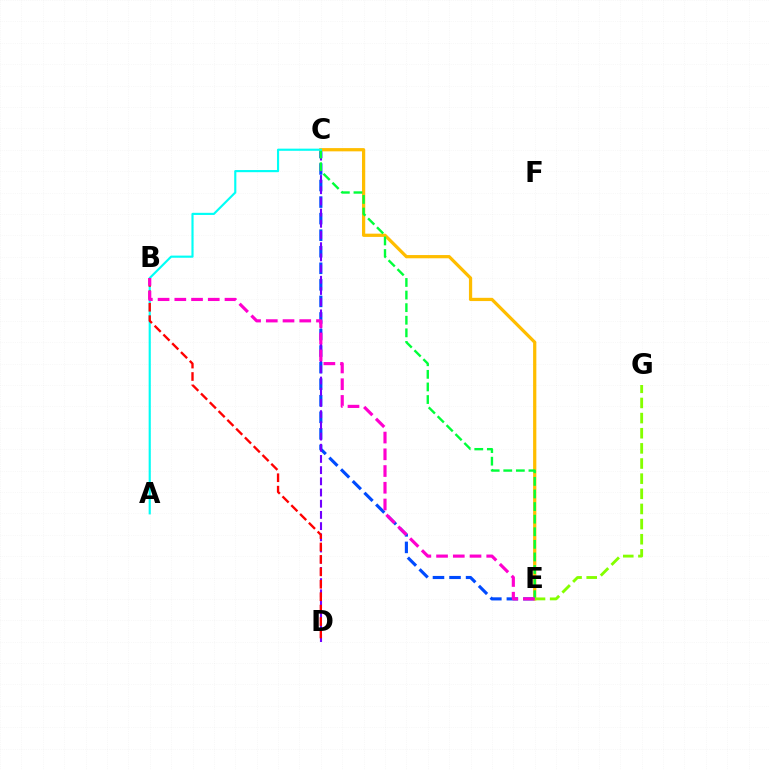{('C', 'E'): [{'color': '#004bff', 'line_style': 'dashed', 'thickness': 2.25}, {'color': '#ffbd00', 'line_style': 'solid', 'thickness': 2.33}, {'color': '#00ff39', 'line_style': 'dashed', 'thickness': 1.71}], ('C', 'D'): [{'color': '#7200ff', 'line_style': 'dashed', 'thickness': 1.52}], ('E', 'G'): [{'color': '#84ff00', 'line_style': 'dashed', 'thickness': 2.06}], ('A', 'C'): [{'color': '#00fff6', 'line_style': 'solid', 'thickness': 1.55}], ('B', 'D'): [{'color': '#ff0000', 'line_style': 'dashed', 'thickness': 1.69}], ('B', 'E'): [{'color': '#ff00cf', 'line_style': 'dashed', 'thickness': 2.27}]}